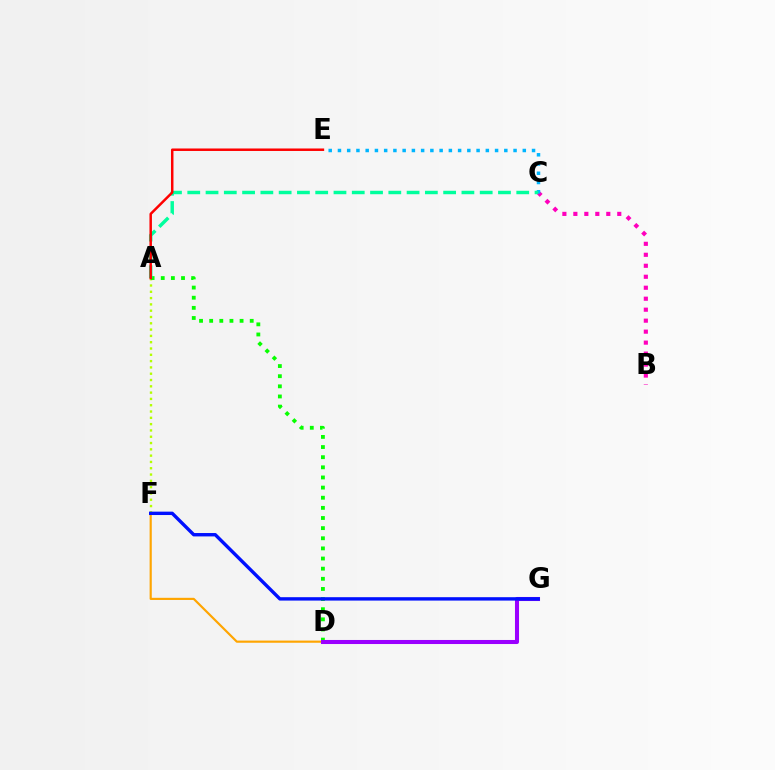{('A', 'F'): [{'color': '#b3ff00', 'line_style': 'dotted', 'thickness': 1.71}], ('D', 'F'): [{'color': '#ffa500', 'line_style': 'solid', 'thickness': 1.56}], ('A', 'D'): [{'color': '#08ff00', 'line_style': 'dotted', 'thickness': 2.75}], ('D', 'G'): [{'color': '#9b00ff', 'line_style': 'solid', 'thickness': 2.92}], ('B', 'C'): [{'color': '#ff00bd', 'line_style': 'dotted', 'thickness': 2.98}], ('C', 'E'): [{'color': '#00b5ff', 'line_style': 'dotted', 'thickness': 2.51}], ('F', 'G'): [{'color': '#0010ff', 'line_style': 'solid', 'thickness': 2.44}], ('A', 'C'): [{'color': '#00ff9d', 'line_style': 'dashed', 'thickness': 2.48}], ('A', 'E'): [{'color': '#ff0000', 'line_style': 'solid', 'thickness': 1.79}]}